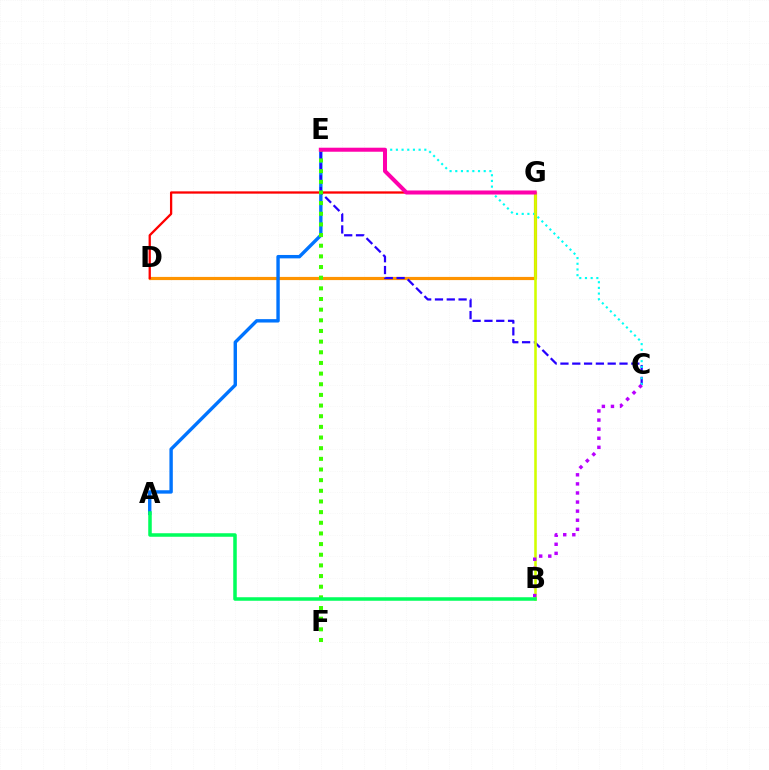{('D', 'G'): [{'color': '#ff9400', 'line_style': 'solid', 'thickness': 2.29}, {'color': '#ff0000', 'line_style': 'solid', 'thickness': 1.65}], ('A', 'E'): [{'color': '#0074ff', 'line_style': 'solid', 'thickness': 2.44}], ('C', 'E'): [{'color': '#2500ff', 'line_style': 'dashed', 'thickness': 1.6}, {'color': '#00fff6', 'line_style': 'dotted', 'thickness': 1.55}], ('B', 'G'): [{'color': '#d1ff00', 'line_style': 'solid', 'thickness': 1.85}], ('B', 'C'): [{'color': '#b900ff', 'line_style': 'dotted', 'thickness': 2.47}], ('E', 'F'): [{'color': '#3dff00', 'line_style': 'dotted', 'thickness': 2.9}], ('A', 'B'): [{'color': '#00ff5c', 'line_style': 'solid', 'thickness': 2.54}], ('E', 'G'): [{'color': '#ff00ac', 'line_style': 'solid', 'thickness': 2.9}]}